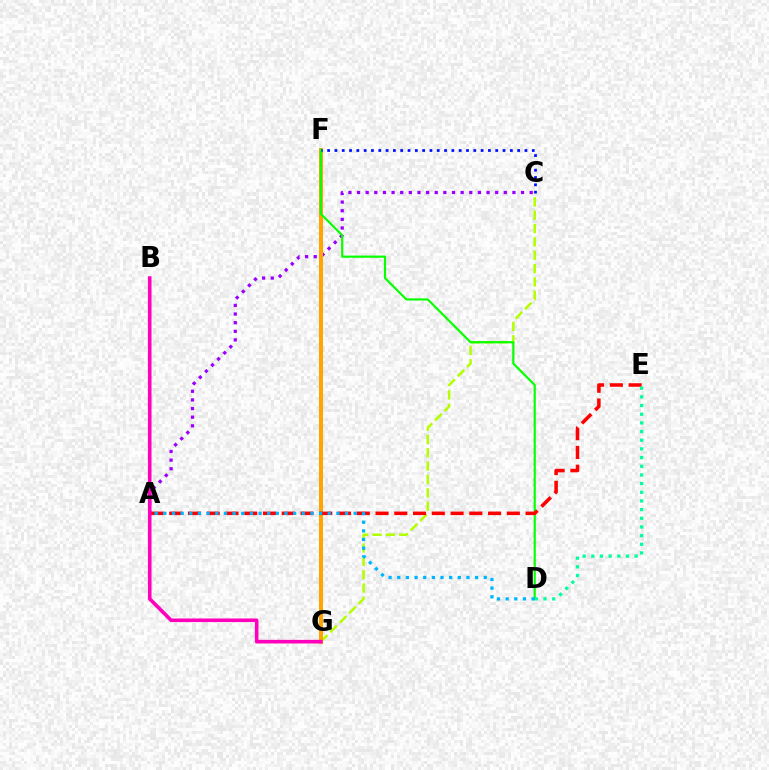{('A', 'C'): [{'color': '#9b00ff', 'line_style': 'dotted', 'thickness': 2.35}], ('C', 'G'): [{'color': '#b3ff00', 'line_style': 'dashed', 'thickness': 1.81}], ('F', 'G'): [{'color': '#ffa500', 'line_style': 'solid', 'thickness': 2.9}], ('D', 'F'): [{'color': '#08ff00', 'line_style': 'solid', 'thickness': 1.57}], ('A', 'E'): [{'color': '#ff0000', 'line_style': 'dashed', 'thickness': 2.55}], ('C', 'F'): [{'color': '#0010ff', 'line_style': 'dotted', 'thickness': 1.99}], ('B', 'G'): [{'color': '#ff00bd', 'line_style': 'solid', 'thickness': 2.6}], ('D', 'E'): [{'color': '#00ff9d', 'line_style': 'dotted', 'thickness': 2.36}], ('A', 'D'): [{'color': '#00b5ff', 'line_style': 'dotted', 'thickness': 2.35}]}